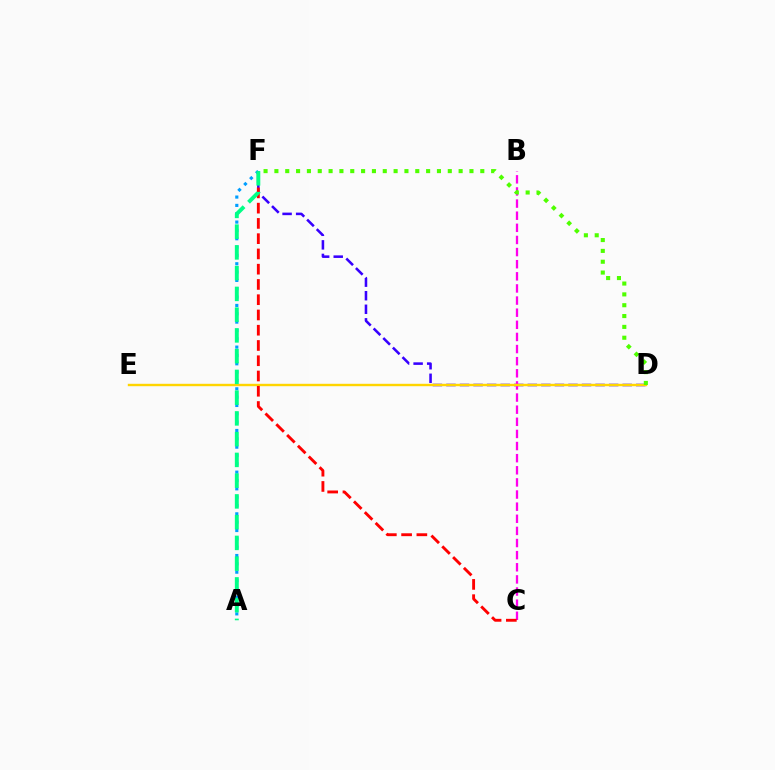{('D', 'F'): [{'color': '#3700ff', 'line_style': 'dashed', 'thickness': 1.84}, {'color': '#4fff00', 'line_style': 'dotted', 'thickness': 2.94}], ('B', 'C'): [{'color': '#ff00ed', 'line_style': 'dashed', 'thickness': 1.65}], ('D', 'E'): [{'color': '#ffd500', 'line_style': 'solid', 'thickness': 1.73}], ('C', 'F'): [{'color': '#ff0000', 'line_style': 'dashed', 'thickness': 2.07}], ('A', 'F'): [{'color': '#009eff', 'line_style': 'dotted', 'thickness': 2.26}, {'color': '#00ff86', 'line_style': 'dashed', 'thickness': 2.82}]}